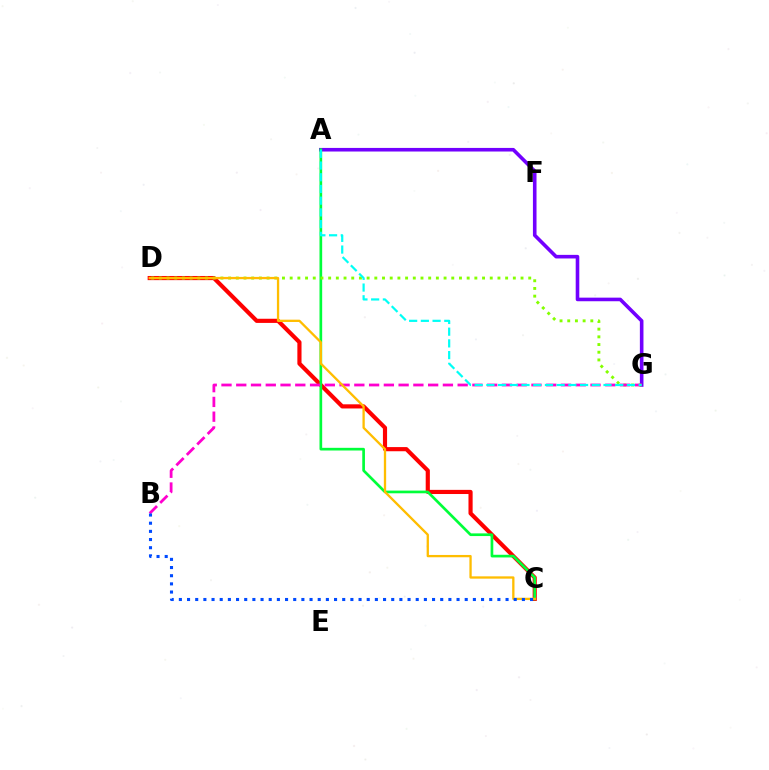{('A', 'G'): [{'color': '#7200ff', 'line_style': 'solid', 'thickness': 2.59}, {'color': '#00fff6', 'line_style': 'dashed', 'thickness': 1.59}], ('C', 'D'): [{'color': '#ff0000', 'line_style': 'solid', 'thickness': 2.99}, {'color': '#ffbd00', 'line_style': 'solid', 'thickness': 1.66}], ('A', 'C'): [{'color': '#00ff39', 'line_style': 'solid', 'thickness': 1.93}], ('D', 'G'): [{'color': '#84ff00', 'line_style': 'dotted', 'thickness': 2.09}], ('B', 'G'): [{'color': '#ff00cf', 'line_style': 'dashed', 'thickness': 2.01}], ('B', 'C'): [{'color': '#004bff', 'line_style': 'dotted', 'thickness': 2.22}]}